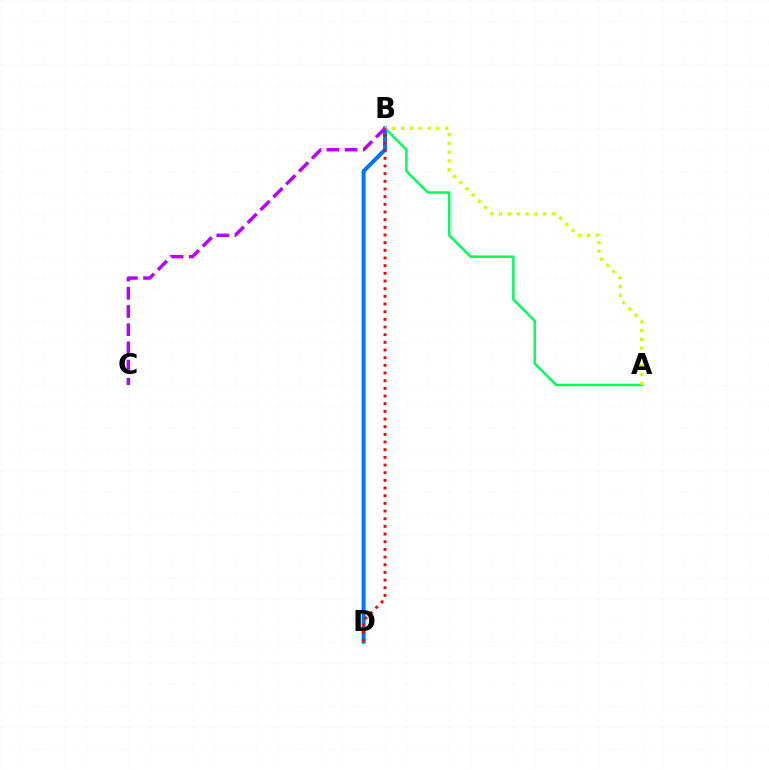{('A', 'B'): [{'color': '#00ff5c', 'line_style': 'solid', 'thickness': 1.78}, {'color': '#d1ff00', 'line_style': 'dotted', 'thickness': 2.39}], ('B', 'D'): [{'color': '#0074ff', 'line_style': 'solid', 'thickness': 2.86}, {'color': '#ff0000', 'line_style': 'dotted', 'thickness': 2.08}], ('B', 'C'): [{'color': '#b900ff', 'line_style': 'dashed', 'thickness': 2.47}]}